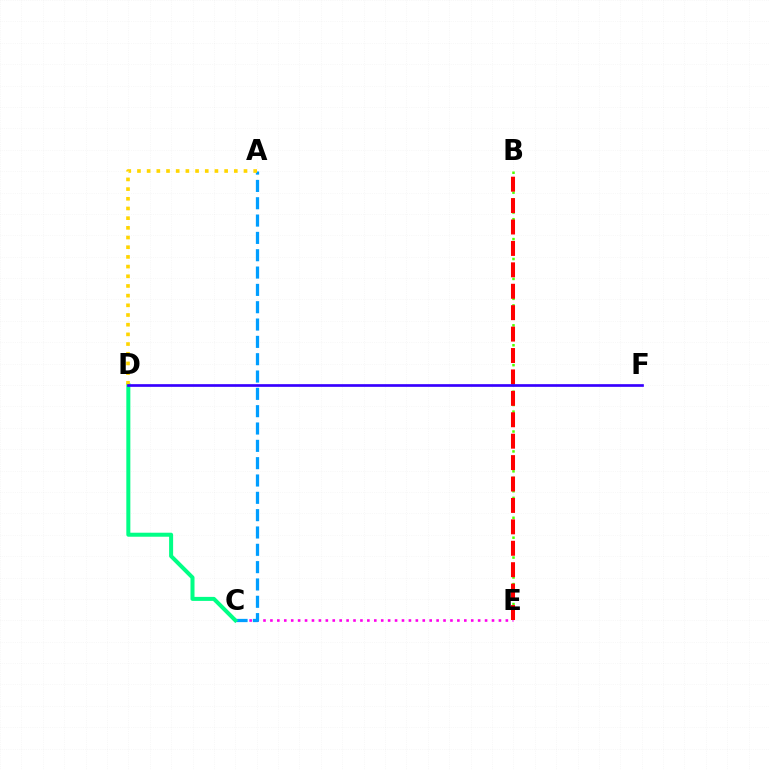{('C', 'E'): [{'color': '#ff00ed', 'line_style': 'dotted', 'thickness': 1.88}], ('A', 'C'): [{'color': '#009eff', 'line_style': 'dashed', 'thickness': 2.35}], ('B', 'E'): [{'color': '#4fff00', 'line_style': 'dotted', 'thickness': 1.8}, {'color': '#ff0000', 'line_style': 'dashed', 'thickness': 2.91}], ('C', 'D'): [{'color': '#00ff86', 'line_style': 'solid', 'thickness': 2.89}], ('A', 'D'): [{'color': '#ffd500', 'line_style': 'dotted', 'thickness': 2.63}], ('D', 'F'): [{'color': '#3700ff', 'line_style': 'solid', 'thickness': 1.93}]}